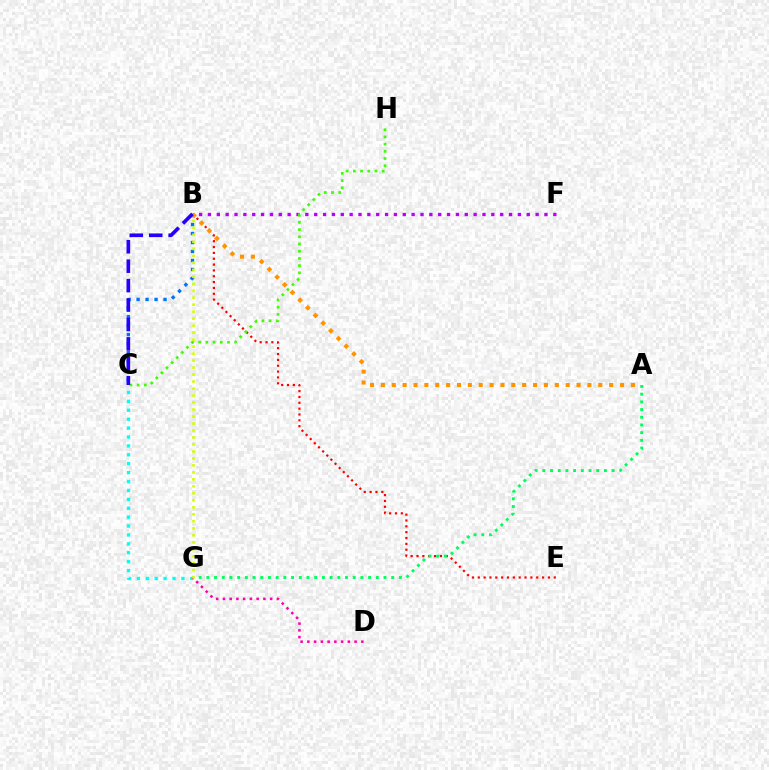{('B', 'E'): [{'color': '#ff0000', 'line_style': 'dotted', 'thickness': 1.59}], ('B', 'C'): [{'color': '#0074ff', 'line_style': 'dotted', 'thickness': 2.44}, {'color': '#2500ff', 'line_style': 'dashed', 'thickness': 2.64}], ('B', 'F'): [{'color': '#b900ff', 'line_style': 'dotted', 'thickness': 2.41}], ('C', 'H'): [{'color': '#3dff00', 'line_style': 'dotted', 'thickness': 1.96}], ('A', 'G'): [{'color': '#00ff5c', 'line_style': 'dotted', 'thickness': 2.09}], ('C', 'G'): [{'color': '#00fff6', 'line_style': 'dotted', 'thickness': 2.42}], ('D', 'G'): [{'color': '#ff00ac', 'line_style': 'dotted', 'thickness': 1.83}], ('B', 'G'): [{'color': '#d1ff00', 'line_style': 'dotted', 'thickness': 1.9}], ('A', 'B'): [{'color': '#ff9400', 'line_style': 'dotted', 'thickness': 2.95}]}